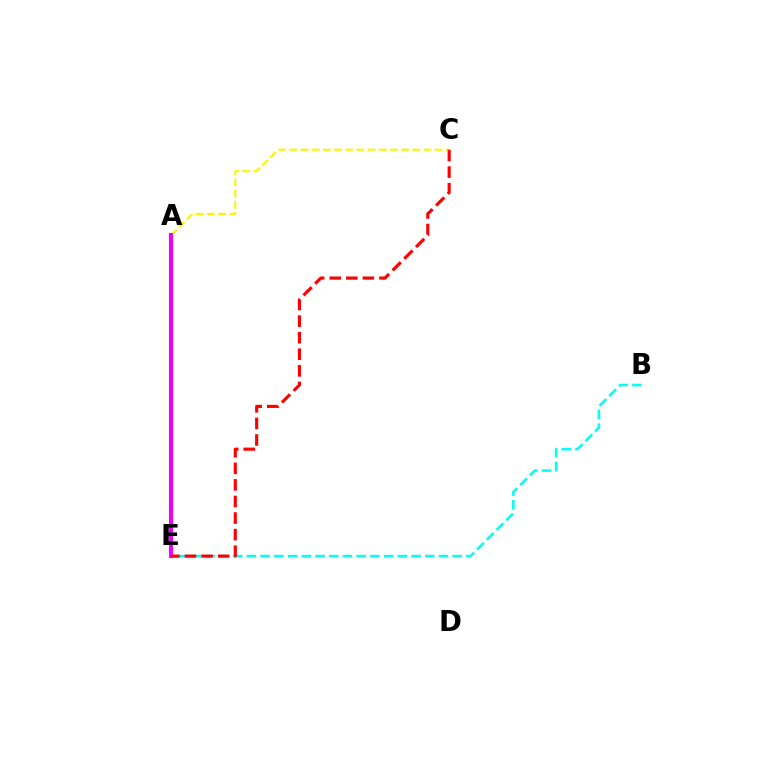{('A', 'E'): [{'color': '#08ff00', 'line_style': 'solid', 'thickness': 2.16}, {'color': '#0010ff', 'line_style': 'dashed', 'thickness': 2.15}, {'color': '#ee00ff', 'line_style': 'solid', 'thickness': 2.93}], ('B', 'E'): [{'color': '#00fff6', 'line_style': 'dashed', 'thickness': 1.86}], ('A', 'C'): [{'color': '#fcf500', 'line_style': 'dashed', 'thickness': 1.52}], ('C', 'E'): [{'color': '#ff0000', 'line_style': 'dashed', 'thickness': 2.25}]}